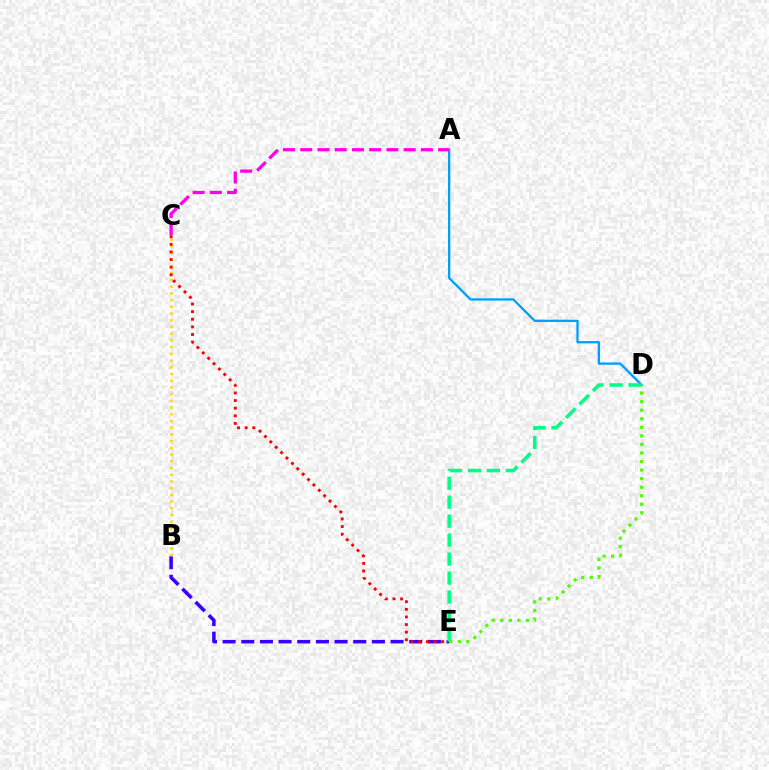{('A', 'D'): [{'color': '#009eff', 'line_style': 'solid', 'thickness': 1.64}], ('A', 'C'): [{'color': '#ff00ed', 'line_style': 'dashed', 'thickness': 2.34}], ('B', 'E'): [{'color': '#3700ff', 'line_style': 'dashed', 'thickness': 2.54}], ('B', 'C'): [{'color': '#ffd500', 'line_style': 'dotted', 'thickness': 1.82}], ('C', 'E'): [{'color': '#ff0000', 'line_style': 'dotted', 'thickness': 2.07}], ('D', 'E'): [{'color': '#00ff86', 'line_style': 'dashed', 'thickness': 2.58}, {'color': '#4fff00', 'line_style': 'dotted', 'thickness': 2.32}]}